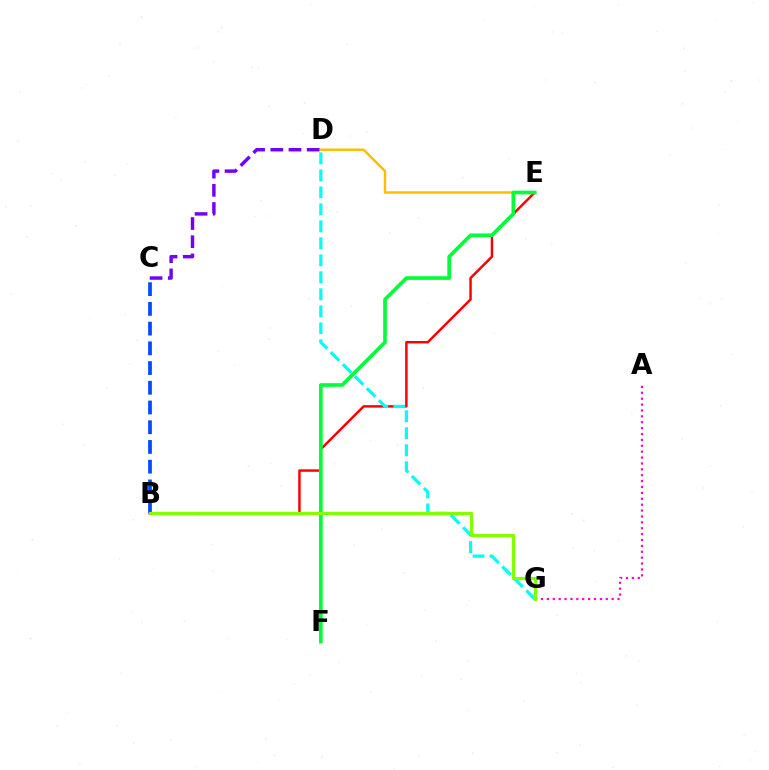{('B', 'E'): [{'color': '#ff0000', 'line_style': 'solid', 'thickness': 1.78}], ('D', 'E'): [{'color': '#ffbd00', 'line_style': 'solid', 'thickness': 1.77}], ('D', 'G'): [{'color': '#00fff6', 'line_style': 'dashed', 'thickness': 2.31}], ('A', 'G'): [{'color': '#ff00cf', 'line_style': 'dotted', 'thickness': 1.6}], ('E', 'F'): [{'color': '#00ff39', 'line_style': 'solid', 'thickness': 2.64}], ('B', 'C'): [{'color': '#004bff', 'line_style': 'dashed', 'thickness': 2.68}], ('C', 'D'): [{'color': '#7200ff', 'line_style': 'dashed', 'thickness': 2.47}], ('B', 'G'): [{'color': '#84ff00', 'line_style': 'solid', 'thickness': 2.36}]}